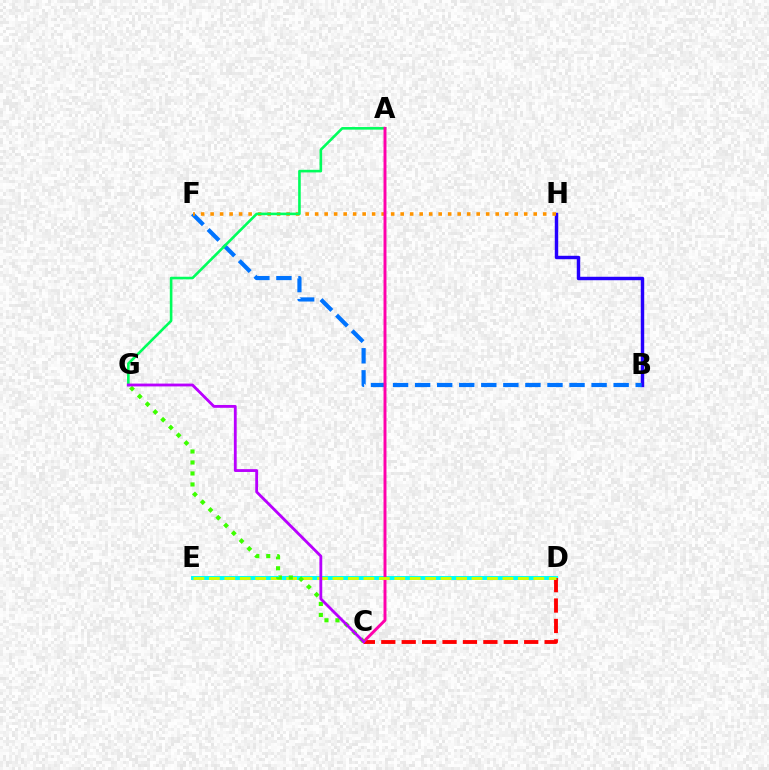{('D', 'E'): [{'color': '#00fff6', 'line_style': 'solid', 'thickness': 2.84}, {'color': '#d1ff00', 'line_style': 'dashed', 'thickness': 2.1}], ('B', 'H'): [{'color': '#2500ff', 'line_style': 'solid', 'thickness': 2.47}], ('B', 'F'): [{'color': '#0074ff', 'line_style': 'dashed', 'thickness': 3.0}], ('F', 'H'): [{'color': '#ff9400', 'line_style': 'dotted', 'thickness': 2.58}], ('A', 'G'): [{'color': '#00ff5c', 'line_style': 'solid', 'thickness': 1.88}], ('C', 'D'): [{'color': '#ff0000', 'line_style': 'dashed', 'thickness': 2.77}], ('A', 'C'): [{'color': '#ff00ac', 'line_style': 'solid', 'thickness': 2.12}], ('C', 'G'): [{'color': '#3dff00', 'line_style': 'dotted', 'thickness': 2.98}, {'color': '#b900ff', 'line_style': 'solid', 'thickness': 2.04}]}